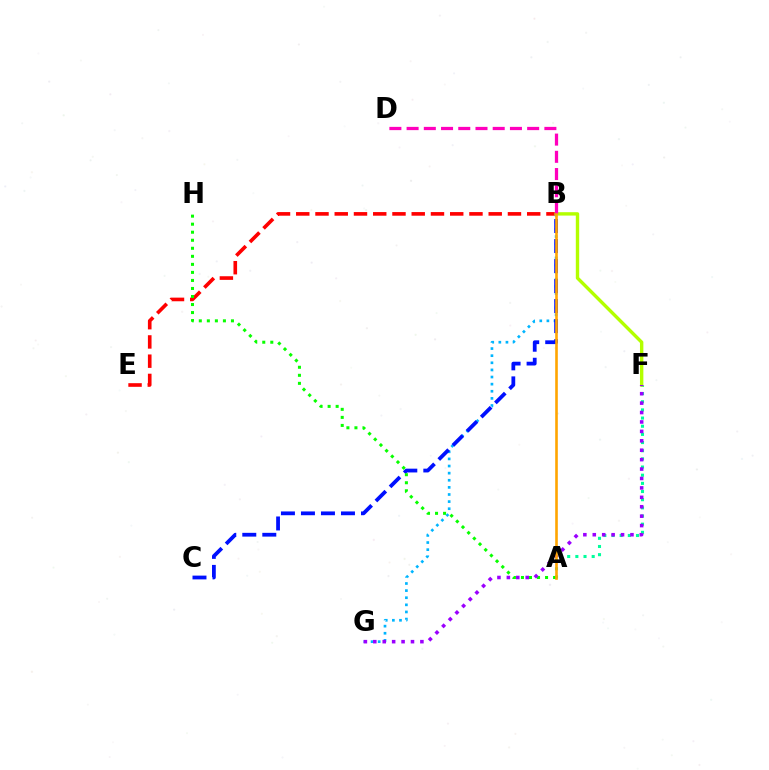{('B', 'E'): [{'color': '#ff0000', 'line_style': 'dashed', 'thickness': 2.61}], ('B', 'G'): [{'color': '#00b5ff', 'line_style': 'dotted', 'thickness': 1.93}], ('A', 'F'): [{'color': '#00ff9d', 'line_style': 'dotted', 'thickness': 2.22}], ('B', 'C'): [{'color': '#0010ff', 'line_style': 'dashed', 'thickness': 2.72}], ('B', 'F'): [{'color': '#b3ff00', 'line_style': 'solid', 'thickness': 2.44}], ('A', 'H'): [{'color': '#08ff00', 'line_style': 'dotted', 'thickness': 2.18}], ('F', 'G'): [{'color': '#9b00ff', 'line_style': 'dotted', 'thickness': 2.56}], ('B', 'D'): [{'color': '#ff00bd', 'line_style': 'dashed', 'thickness': 2.34}], ('A', 'B'): [{'color': '#ffa500', 'line_style': 'solid', 'thickness': 1.88}]}